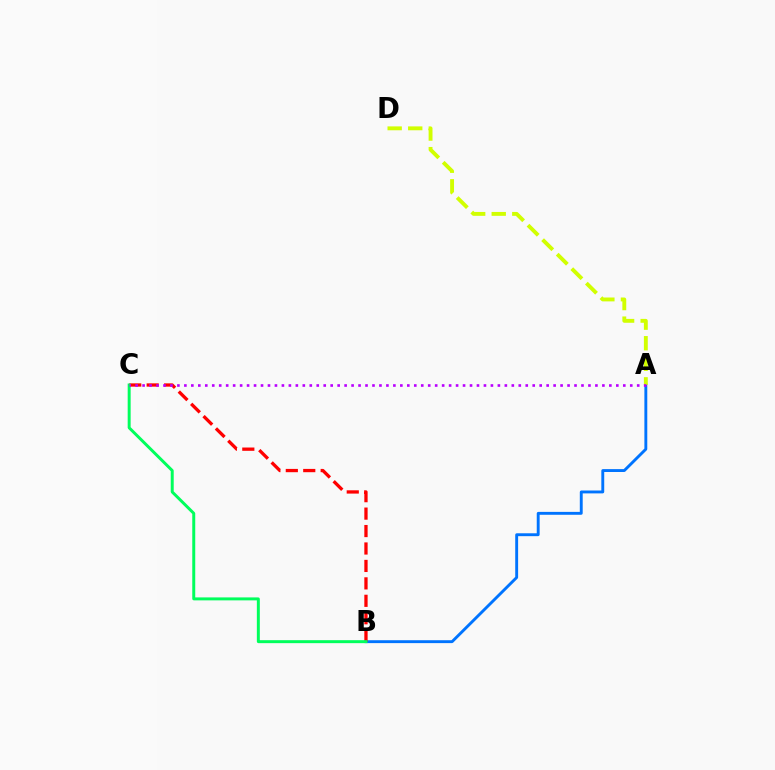{('A', 'B'): [{'color': '#0074ff', 'line_style': 'solid', 'thickness': 2.08}], ('B', 'C'): [{'color': '#ff0000', 'line_style': 'dashed', 'thickness': 2.37}, {'color': '#00ff5c', 'line_style': 'solid', 'thickness': 2.14}], ('A', 'D'): [{'color': '#d1ff00', 'line_style': 'dashed', 'thickness': 2.79}], ('A', 'C'): [{'color': '#b900ff', 'line_style': 'dotted', 'thickness': 1.89}]}